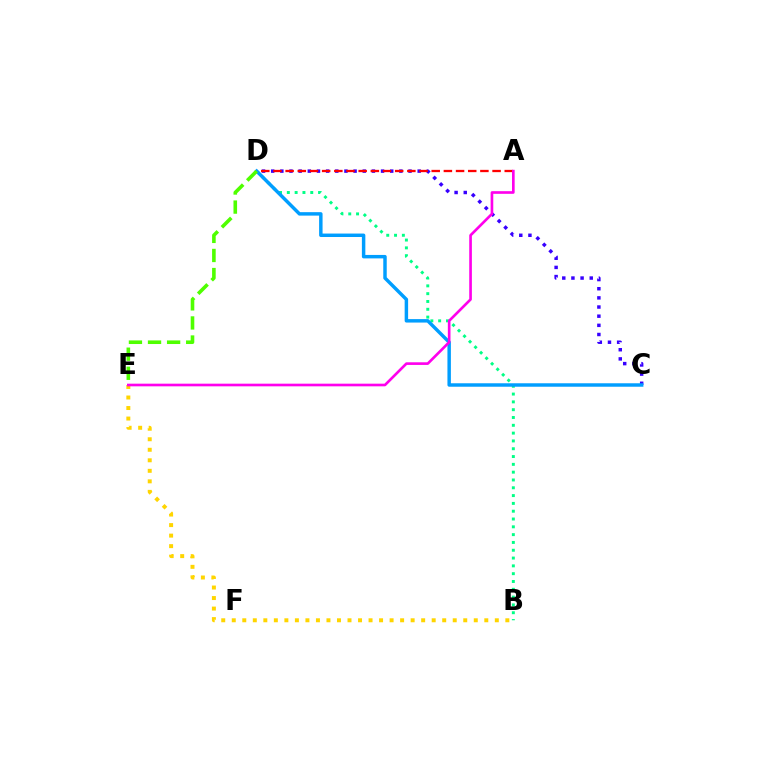{('C', 'D'): [{'color': '#3700ff', 'line_style': 'dotted', 'thickness': 2.49}, {'color': '#009eff', 'line_style': 'solid', 'thickness': 2.49}], ('A', 'D'): [{'color': '#ff0000', 'line_style': 'dashed', 'thickness': 1.65}], ('B', 'D'): [{'color': '#00ff86', 'line_style': 'dotted', 'thickness': 2.12}], ('B', 'E'): [{'color': '#ffd500', 'line_style': 'dotted', 'thickness': 2.86}], ('A', 'E'): [{'color': '#ff00ed', 'line_style': 'solid', 'thickness': 1.91}], ('D', 'E'): [{'color': '#4fff00', 'line_style': 'dashed', 'thickness': 2.59}]}